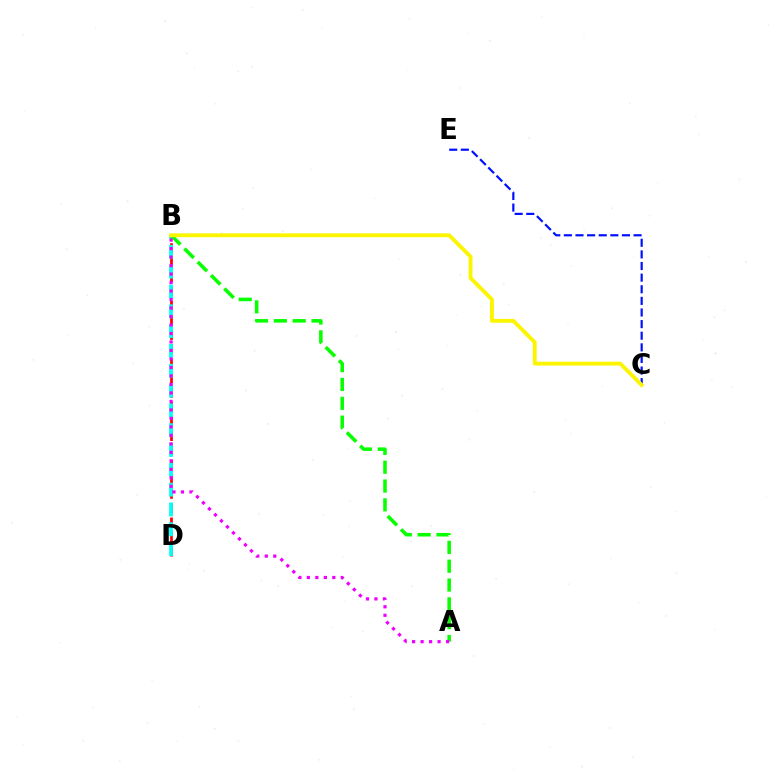{('B', 'D'): [{'color': '#ff0000', 'line_style': 'dashed', 'thickness': 1.96}, {'color': '#00fff6', 'line_style': 'dashed', 'thickness': 2.69}], ('C', 'E'): [{'color': '#0010ff', 'line_style': 'dashed', 'thickness': 1.58}], ('A', 'B'): [{'color': '#08ff00', 'line_style': 'dashed', 'thickness': 2.56}, {'color': '#ee00ff', 'line_style': 'dotted', 'thickness': 2.31}], ('B', 'C'): [{'color': '#fcf500', 'line_style': 'solid', 'thickness': 2.78}]}